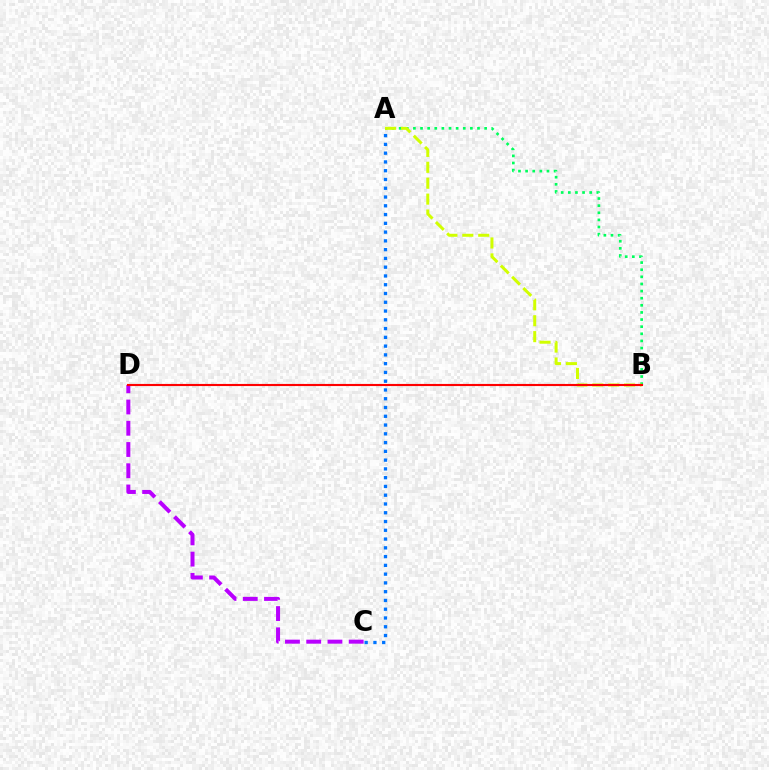{('A', 'B'): [{'color': '#00ff5c', 'line_style': 'dotted', 'thickness': 1.94}, {'color': '#d1ff00', 'line_style': 'dashed', 'thickness': 2.16}], ('C', 'D'): [{'color': '#b900ff', 'line_style': 'dashed', 'thickness': 2.89}], ('B', 'D'): [{'color': '#ff0000', 'line_style': 'solid', 'thickness': 1.53}], ('A', 'C'): [{'color': '#0074ff', 'line_style': 'dotted', 'thickness': 2.38}]}